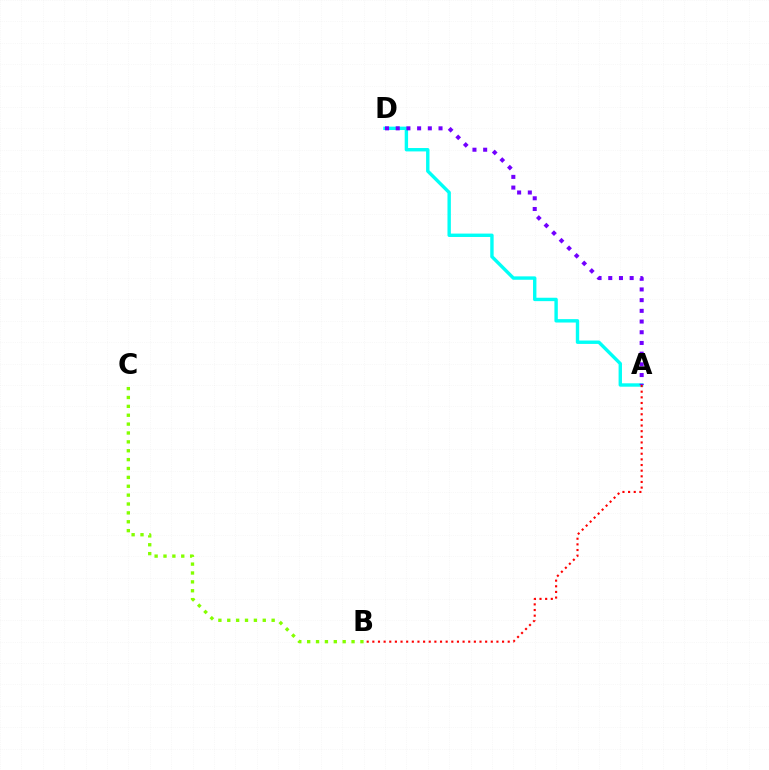{('A', 'D'): [{'color': '#00fff6', 'line_style': 'solid', 'thickness': 2.44}, {'color': '#7200ff', 'line_style': 'dotted', 'thickness': 2.91}], ('A', 'B'): [{'color': '#ff0000', 'line_style': 'dotted', 'thickness': 1.53}], ('B', 'C'): [{'color': '#84ff00', 'line_style': 'dotted', 'thickness': 2.41}]}